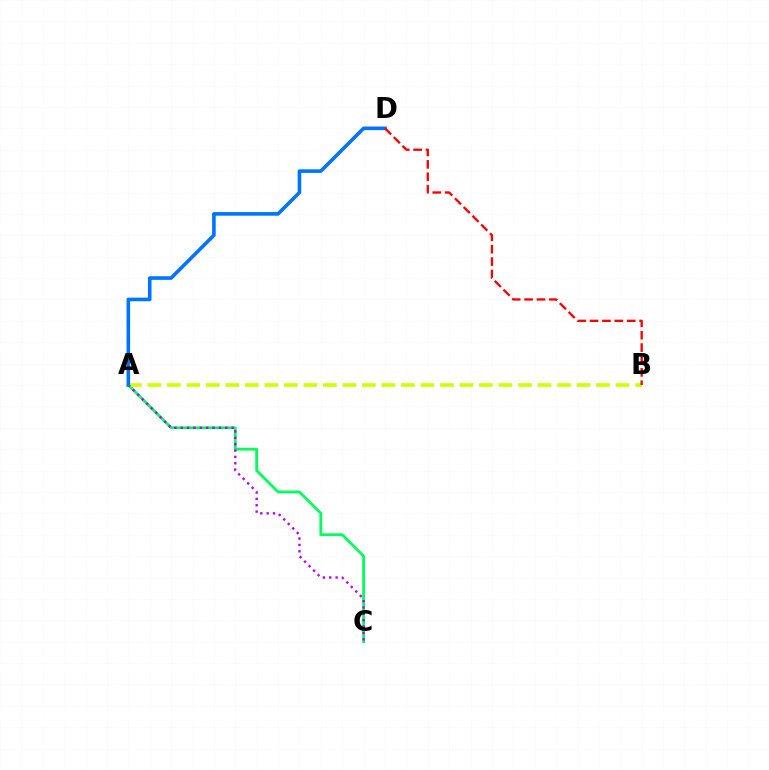{('A', 'C'): [{'color': '#00ff5c', 'line_style': 'solid', 'thickness': 2.02}, {'color': '#b900ff', 'line_style': 'dotted', 'thickness': 1.73}], ('A', 'B'): [{'color': '#d1ff00', 'line_style': 'dashed', 'thickness': 2.65}], ('A', 'D'): [{'color': '#0074ff', 'line_style': 'solid', 'thickness': 2.59}], ('B', 'D'): [{'color': '#ff0000', 'line_style': 'dashed', 'thickness': 1.68}]}